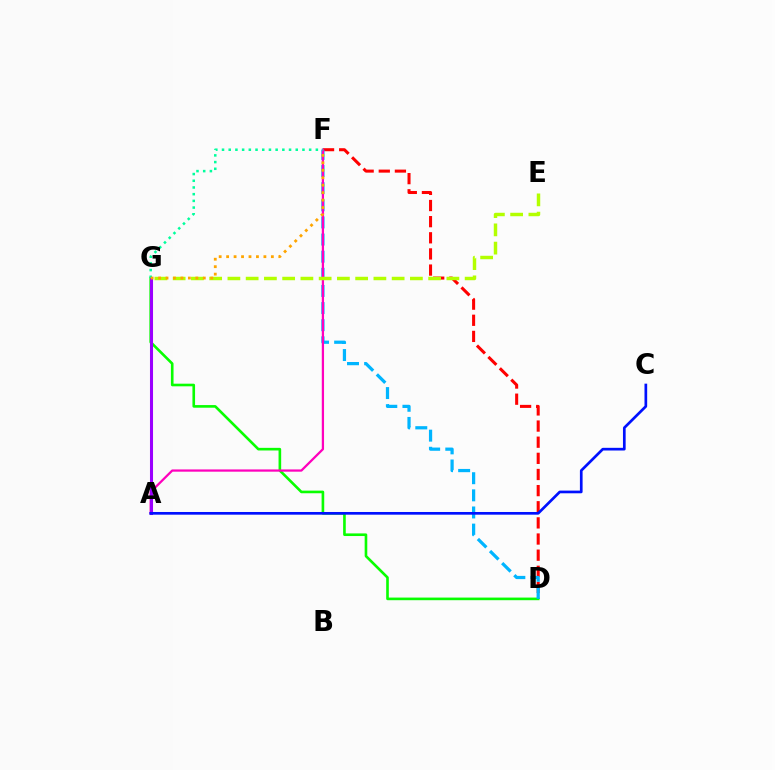{('D', 'F'): [{'color': '#ff0000', 'line_style': 'dashed', 'thickness': 2.19}, {'color': '#00b5ff', 'line_style': 'dashed', 'thickness': 2.33}], ('D', 'G'): [{'color': '#08ff00', 'line_style': 'solid', 'thickness': 1.89}], ('A', 'F'): [{'color': '#ff00bd', 'line_style': 'solid', 'thickness': 1.62}], ('A', 'G'): [{'color': '#9b00ff', 'line_style': 'solid', 'thickness': 2.2}], ('A', 'C'): [{'color': '#0010ff', 'line_style': 'solid', 'thickness': 1.94}], ('E', 'G'): [{'color': '#b3ff00', 'line_style': 'dashed', 'thickness': 2.48}], ('F', 'G'): [{'color': '#00ff9d', 'line_style': 'dotted', 'thickness': 1.82}, {'color': '#ffa500', 'line_style': 'dotted', 'thickness': 2.03}]}